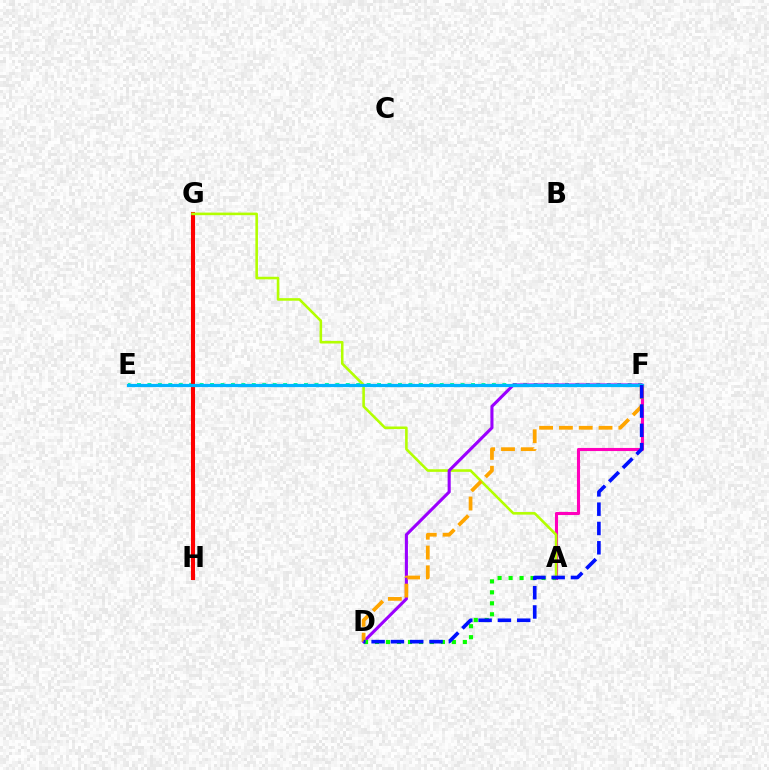{('E', 'F'): [{'color': '#00ff9d', 'line_style': 'dotted', 'thickness': 2.84}, {'color': '#00b5ff', 'line_style': 'solid', 'thickness': 2.31}], ('A', 'F'): [{'color': '#ff00bd', 'line_style': 'solid', 'thickness': 2.23}], ('G', 'H'): [{'color': '#ff0000', 'line_style': 'solid', 'thickness': 2.94}], ('A', 'G'): [{'color': '#b3ff00', 'line_style': 'solid', 'thickness': 1.86}], ('D', 'F'): [{'color': '#9b00ff', 'line_style': 'solid', 'thickness': 2.22}, {'color': '#ffa500', 'line_style': 'dashed', 'thickness': 2.69}, {'color': '#0010ff', 'line_style': 'dashed', 'thickness': 2.62}], ('A', 'D'): [{'color': '#08ff00', 'line_style': 'dotted', 'thickness': 2.98}]}